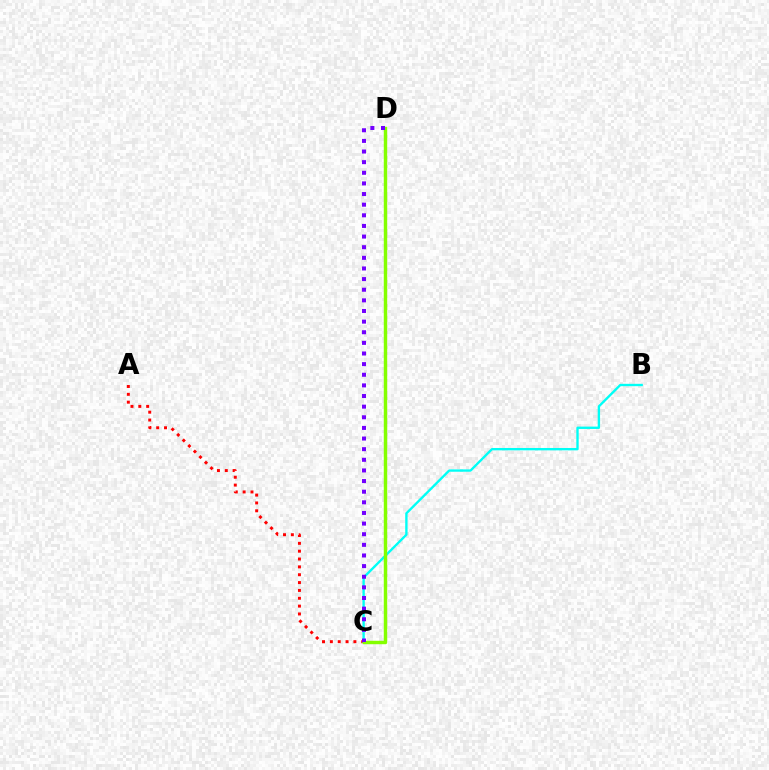{('A', 'C'): [{'color': '#ff0000', 'line_style': 'dotted', 'thickness': 2.13}], ('B', 'C'): [{'color': '#00fff6', 'line_style': 'solid', 'thickness': 1.7}], ('C', 'D'): [{'color': '#84ff00', 'line_style': 'solid', 'thickness': 2.48}, {'color': '#7200ff', 'line_style': 'dotted', 'thickness': 2.89}]}